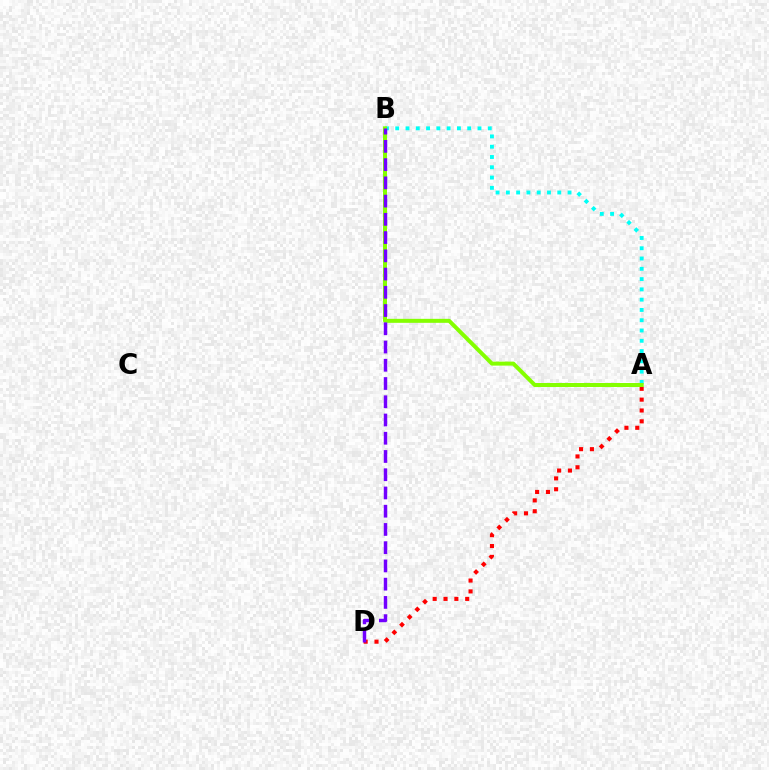{('A', 'B'): [{'color': '#00fff6', 'line_style': 'dotted', 'thickness': 2.79}, {'color': '#84ff00', 'line_style': 'solid', 'thickness': 2.87}], ('A', 'D'): [{'color': '#ff0000', 'line_style': 'dotted', 'thickness': 2.95}], ('B', 'D'): [{'color': '#7200ff', 'line_style': 'dashed', 'thickness': 2.48}]}